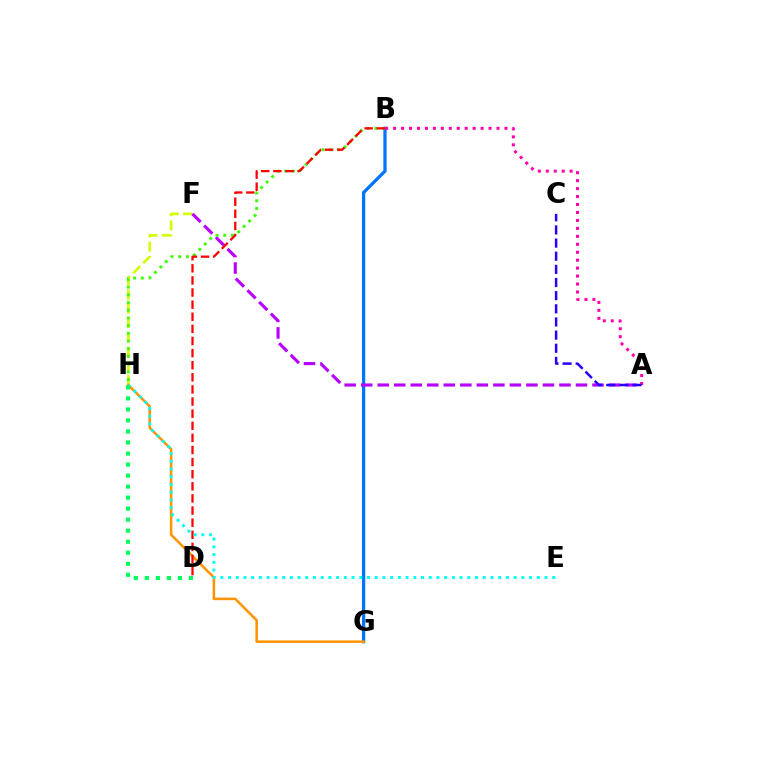{('F', 'H'): [{'color': '#d1ff00', 'line_style': 'dashed', 'thickness': 1.93}], ('B', 'G'): [{'color': '#0074ff', 'line_style': 'solid', 'thickness': 2.36}], ('G', 'H'): [{'color': '#ff9400', 'line_style': 'solid', 'thickness': 1.83}], ('A', 'F'): [{'color': '#b900ff', 'line_style': 'dashed', 'thickness': 2.24}], ('B', 'H'): [{'color': '#3dff00', 'line_style': 'dotted', 'thickness': 2.09}], ('A', 'B'): [{'color': '#ff00ac', 'line_style': 'dotted', 'thickness': 2.16}], ('B', 'D'): [{'color': '#ff0000', 'line_style': 'dashed', 'thickness': 1.65}], ('A', 'C'): [{'color': '#2500ff', 'line_style': 'dashed', 'thickness': 1.79}], ('E', 'H'): [{'color': '#00fff6', 'line_style': 'dotted', 'thickness': 2.1}], ('D', 'H'): [{'color': '#00ff5c', 'line_style': 'dotted', 'thickness': 2.99}]}